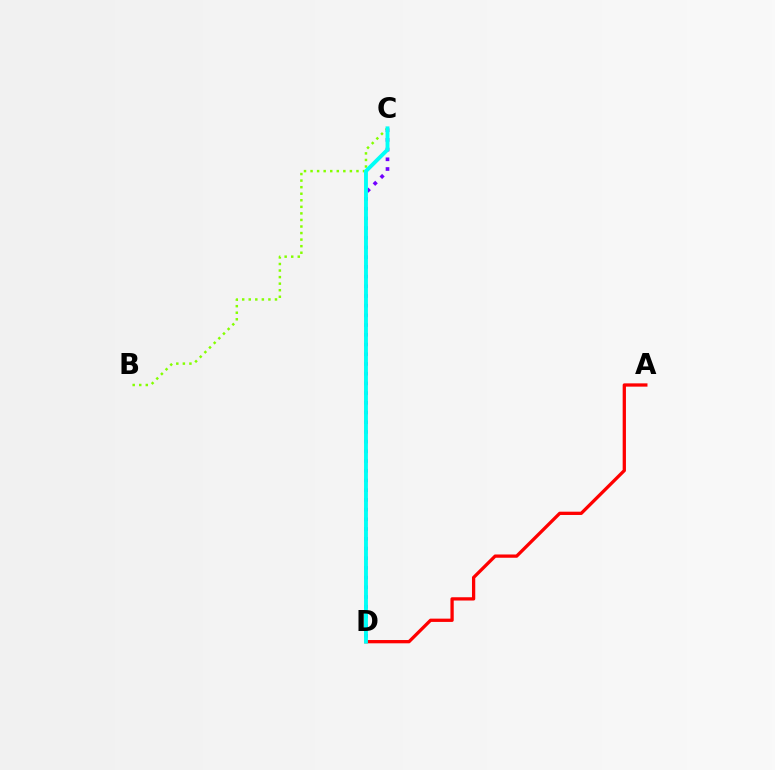{('C', 'D'): [{'color': '#7200ff', 'line_style': 'dotted', 'thickness': 2.64}, {'color': '#00fff6', 'line_style': 'solid', 'thickness': 2.79}], ('B', 'C'): [{'color': '#84ff00', 'line_style': 'dotted', 'thickness': 1.78}], ('A', 'D'): [{'color': '#ff0000', 'line_style': 'solid', 'thickness': 2.36}]}